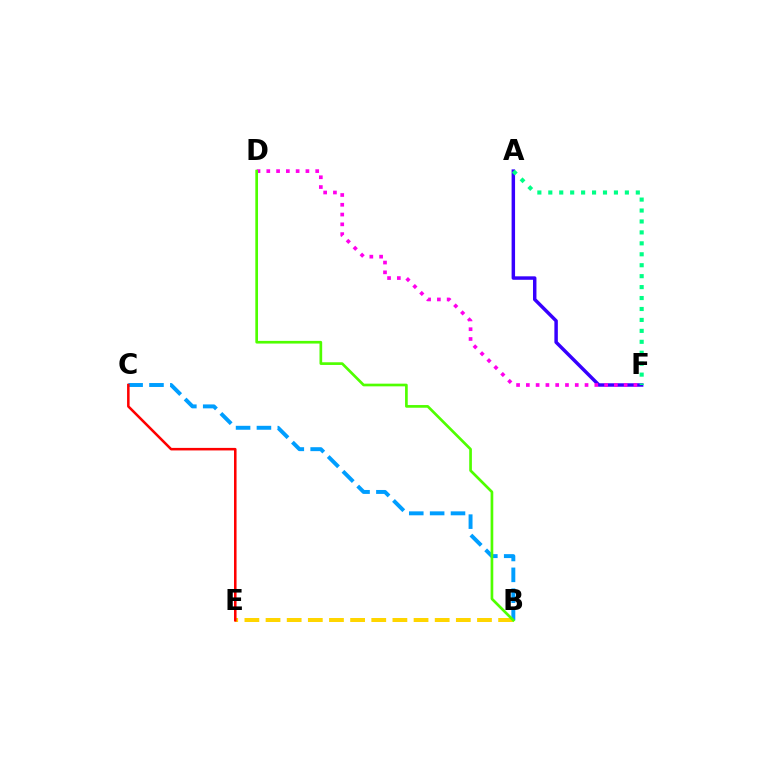{('B', 'C'): [{'color': '#009eff', 'line_style': 'dashed', 'thickness': 2.83}], ('A', 'F'): [{'color': '#3700ff', 'line_style': 'solid', 'thickness': 2.49}, {'color': '#00ff86', 'line_style': 'dotted', 'thickness': 2.97}], ('D', 'F'): [{'color': '#ff00ed', 'line_style': 'dotted', 'thickness': 2.66}], ('B', 'E'): [{'color': '#ffd500', 'line_style': 'dashed', 'thickness': 2.87}], ('B', 'D'): [{'color': '#4fff00', 'line_style': 'solid', 'thickness': 1.93}], ('C', 'E'): [{'color': '#ff0000', 'line_style': 'solid', 'thickness': 1.83}]}